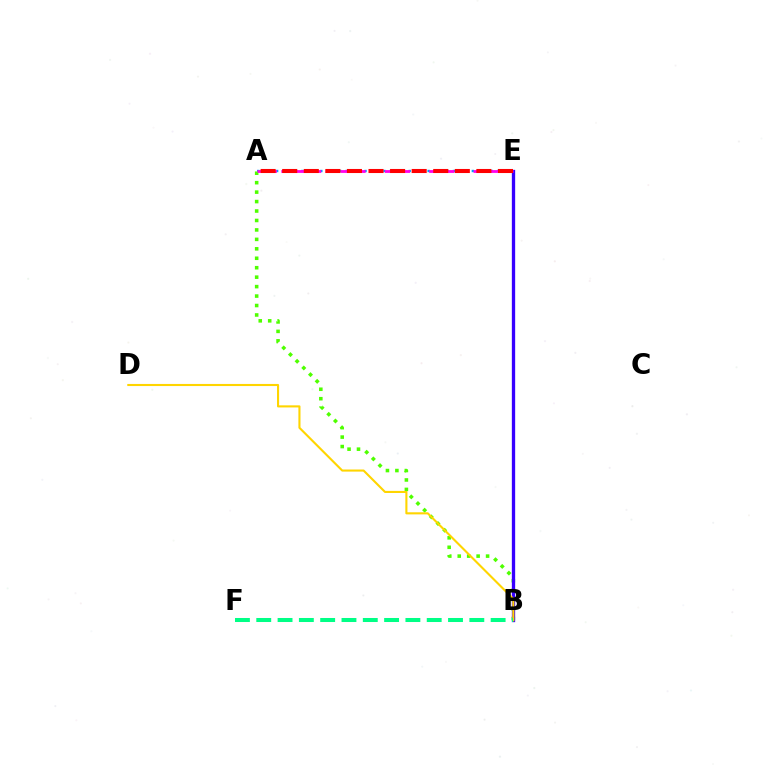{('A', 'E'): [{'color': '#009eff', 'line_style': 'dotted', 'thickness': 1.72}, {'color': '#ff00ed', 'line_style': 'dashed', 'thickness': 2.01}, {'color': '#ff0000', 'line_style': 'dashed', 'thickness': 2.93}], ('A', 'B'): [{'color': '#4fff00', 'line_style': 'dotted', 'thickness': 2.57}], ('B', 'E'): [{'color': '#3700ff', 'line_style': 'solid', 'thickness': 2.38}], ('B', 'D'): [{'color': '#ffd500', 'line_style': 'solid', 'thickness': 1.51}], ('B', 'F'): [{'color': '#00ff86', 'line_style': 'dashed', 'thickness': 2.89}]}